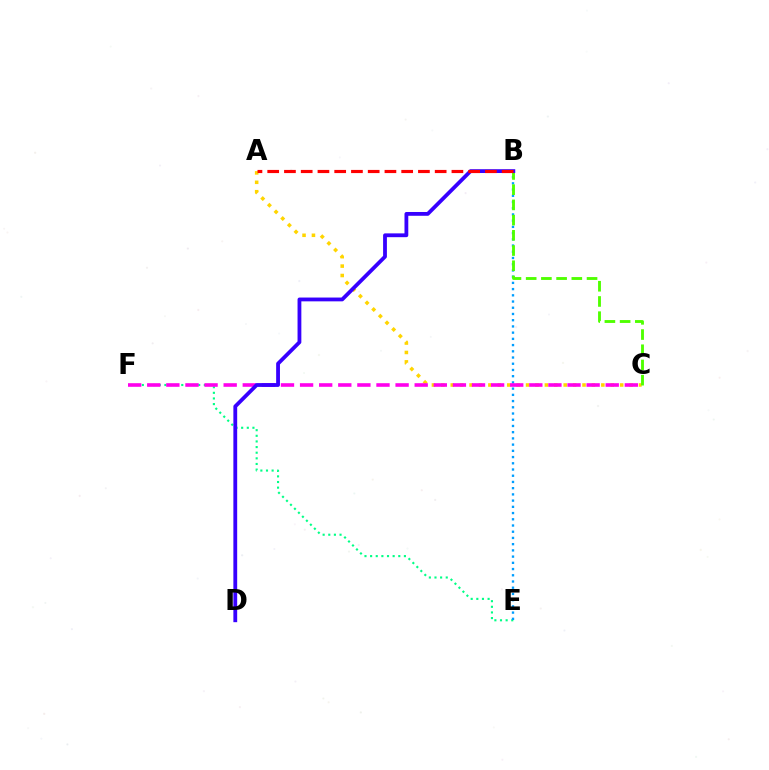{('A', 'C'): [{'color': '#ffd500', 'line_style': 'dotted', 'thickness': 2.56}], ('E', 'F'): [{'color': '#00ff86', 'line_style': 'dotted', 'thickness': 1.53}], ('B', 'E'): [{'color': '#009eff', 'line_style': 'dotted', 'thickness': 1.69}], ('C', 'F'): [{'color': '#ff00ed', 'line_style': 'dashed', 'thickness': 2.6}], ('B', 'C'): [{'color': '#4fff00', 'line_style': 'dashed', 'thickness': 2.07}], ('B', 'D'): [{'color': '#3700ff', 'line_style': 'solid', 'thickness': 2.74}], ('A', 'B'): [{'color': '#ff0000', 'line_style': 'dashed', 'thickness': 2.28}]}